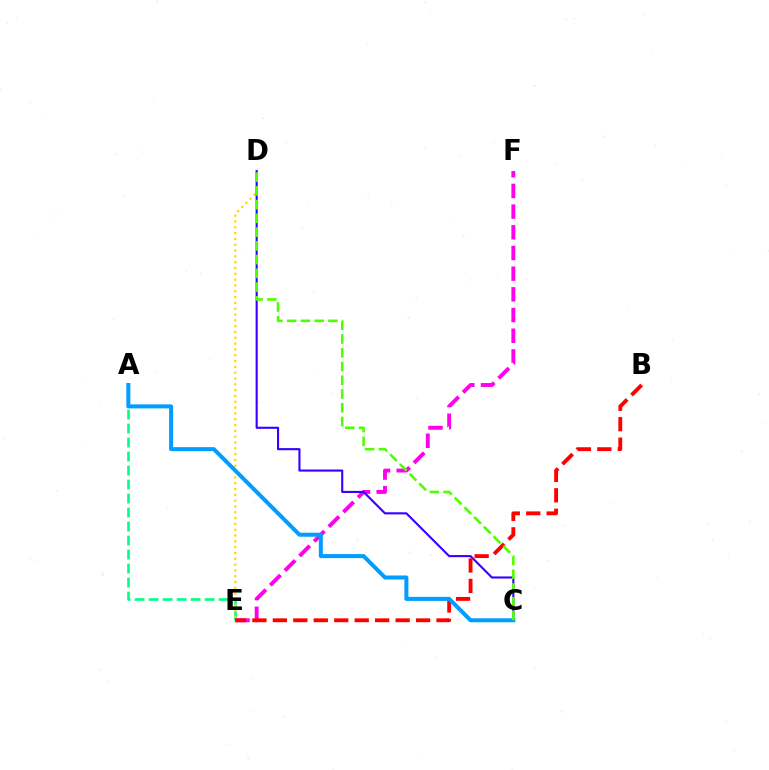{('A', 'E'): [{'color': '#00ff86', 'line_style': 'dashed', 'thickness': 1.9}], ('E', 'F'): [{'color': '#ff00ed', 'line_style': 'dashed', 'thickness': 2.81}], ('D', 'E'): [{'color': '#ffd500', 'line_style': 'dotted', 'thickness': 1.58}], ('C', 'D'): [{'color': '#3700ff', 'line_style': 'solid', 'thickness': 1.52}, {'color': '#4fff00', 'line_style': 'dashed', 'thickness': 1.87}], ('B', 'E'): [{'color': '#ff0000', 'line_style': 'dashed', 'thickness': 2.78}], ('A', 'C'): [{'color': '#009eff', 'line_style': 'solid', 'thickness': 2.9}]}